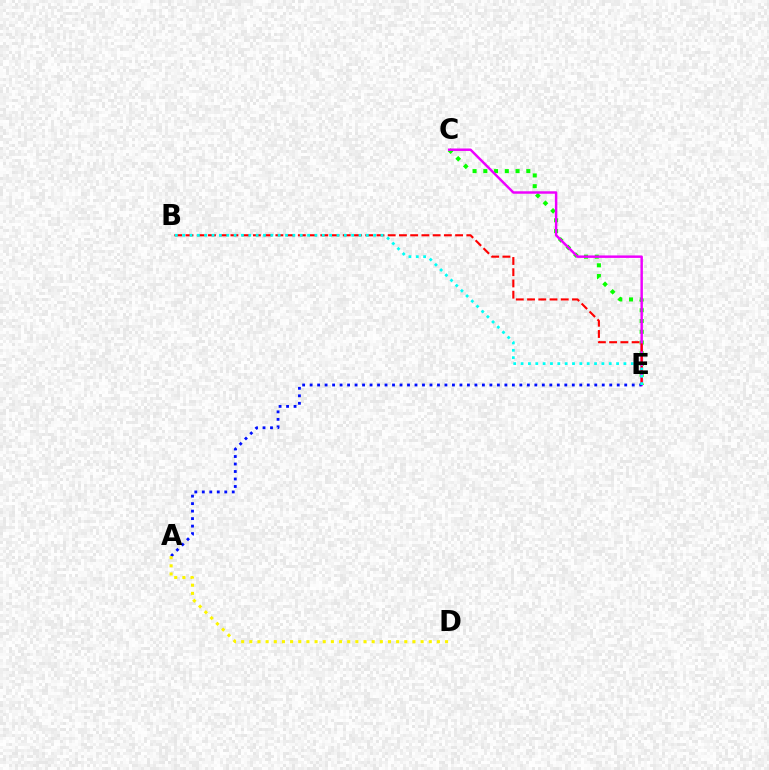{('C', 'E'): [{'color': '#08ff00', 'line_style': 'dotted', 'thickness': 2.92}, {'color': '#ee00ff', 'line_style': 'solid', 'thickness': 1.77}], ('A', 'E'): [{'color': '#0010ff', 'line_style': 'dotted', 'thickness': 2.04}], ('A', 'D'): [{'color': '#fcf500', 'line_style': 'dotted', 'thickness': 2.22}], ('B', 'E'): [{'color': '#ff0000', 'line_style': 'dashed', 'thickness': 1.53}, {'color': '#00fff6', 'line_style': 'dotted', 'thickness': 2.0}]}